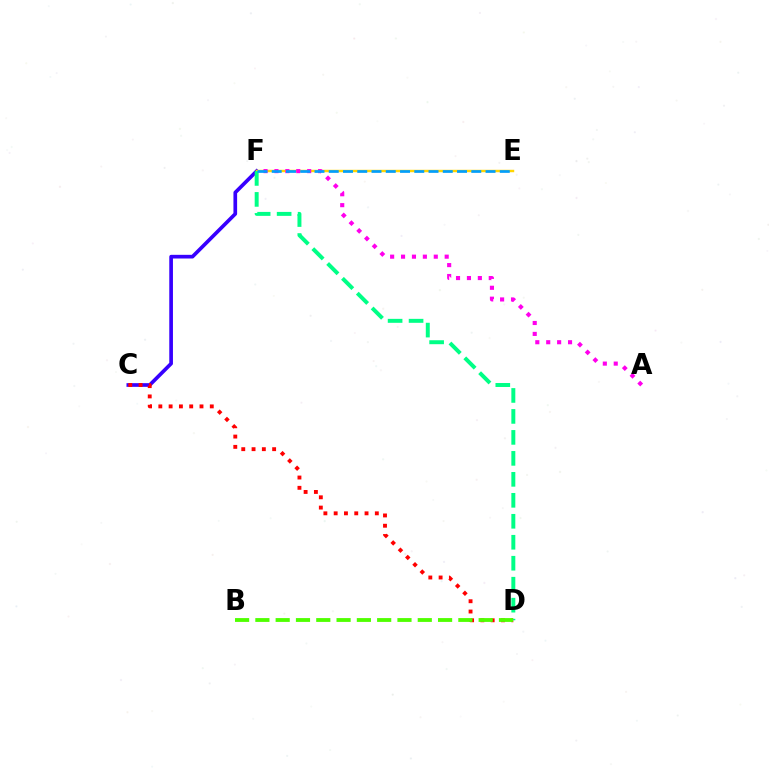{('C', 'F'): [{'color': '#3700ff', 'line_style': 'solid', 'thickness': 2.65}], ('C', 'D'): [{'color': '#ff0000', 'line_style': 'dotted', 'thickness': 2.8}], ('E', 'F'): [{'color': '#ffd500', 'line_style': 'solid', 'thickness': 1.76}, {'color': '#009eff', 'line_style': 'dashed', 'thickness': 1.94}], ('A', 'F'): [{'color': '#ff00ed', 'line_style': 'dotted', 'thickness': 2.96}], ('D', 'F'): [{'color': '#00ff86', 'line_style': 'dashed', 'thickness': 2.85}], ('B', 'D'): [{'color': '#4fff00', 'line_style': 'dashed', 'thickness': 2.76}]}